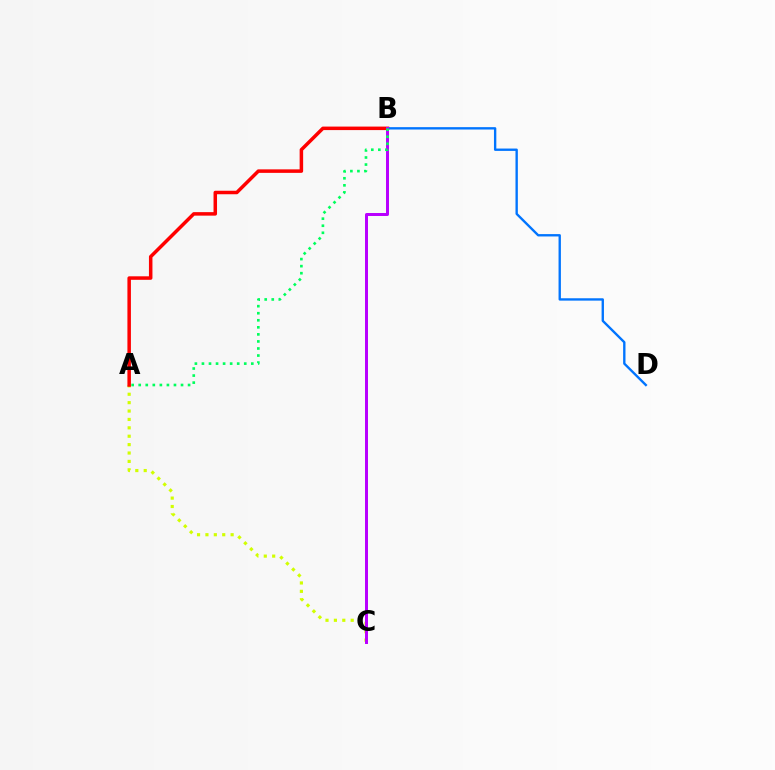{('A', 'C'): [{'color': '#d1ff00', 'line_style': 'dotted', 'thickness': 2.28}], ('A', 'B'): [{'color': '#ff0000', 'line_style': 'solid', 'thickness': 2.52}, {'color': '#00ff5c', 'line_style': 'dotted', 'thickness': 1.92}], ('B', 'D'): [{'color': '#0074ff', 'line_style': 'solid', 'thickness': 1.7}], ('B', 'C'): [{'color': '#b900ff', 'line_style': 'solid', 'thickness': 2.14}]}